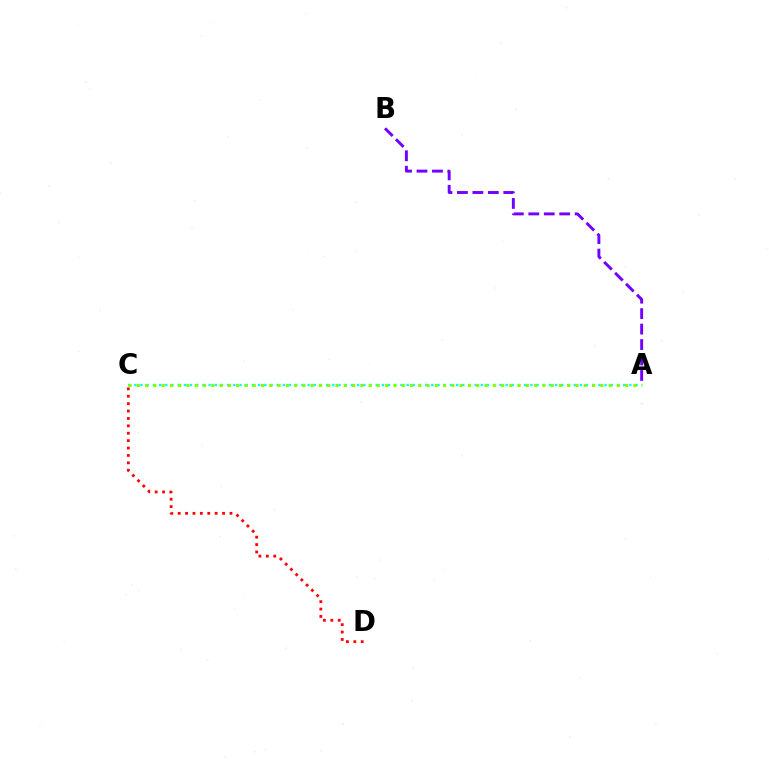{('A', 'C'): [{'color': '#00fff6', 'line_style': 'dotted', 'thickness': 1.68}, {'color': '#84ff00', 'line_style': 'dotted', 'thickness': 2.25}], ('C', 'D'): [{'color': '#ff0000', 'line_style': 'dotted', 'thickness': 2.01}], ('A', 'B'): [{'color': '#7200ff', 'line_style': 'dashed', 'thickness': 2.1}]}